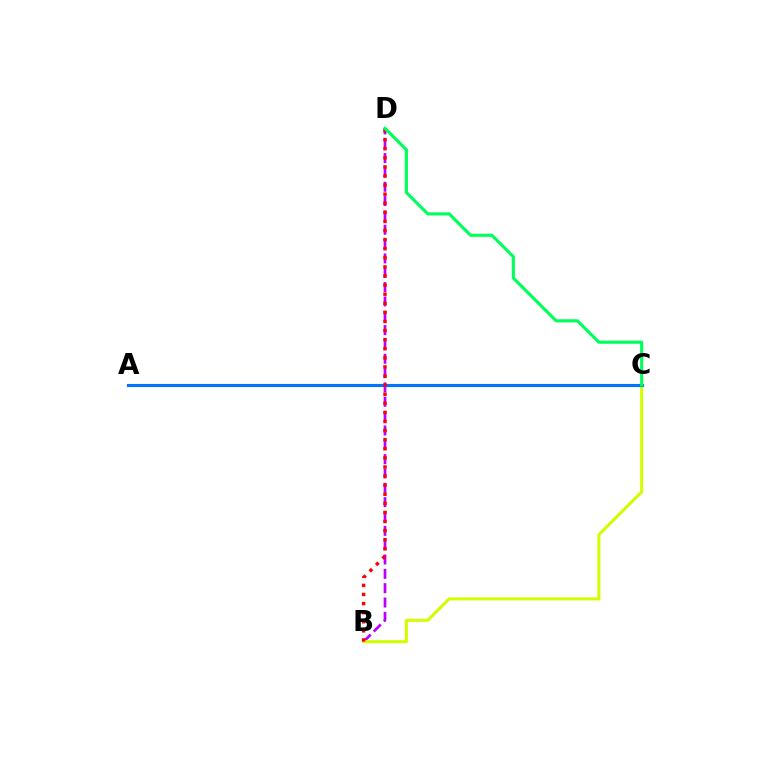{('B', 'D'): [{'color': '#b900ff', 'line_style': 'dashed', 'thickness': 1.95}, {'color': '#ff0000', 'line_style': 'dotted', 'thickness': 2.47}], ('B', 'C'): [{'color': '#d1ff00', 'line_style': 'solid', 'thickness': 2.21}], ('A', 'C'): [{'color': '#0074ff', 'line_style': 'solid', 'thickness': 2.26}], ('C', 'D'): [{'color': '#00ff5c', 'line_style': 'solid', 'thickness': 2.26}]}